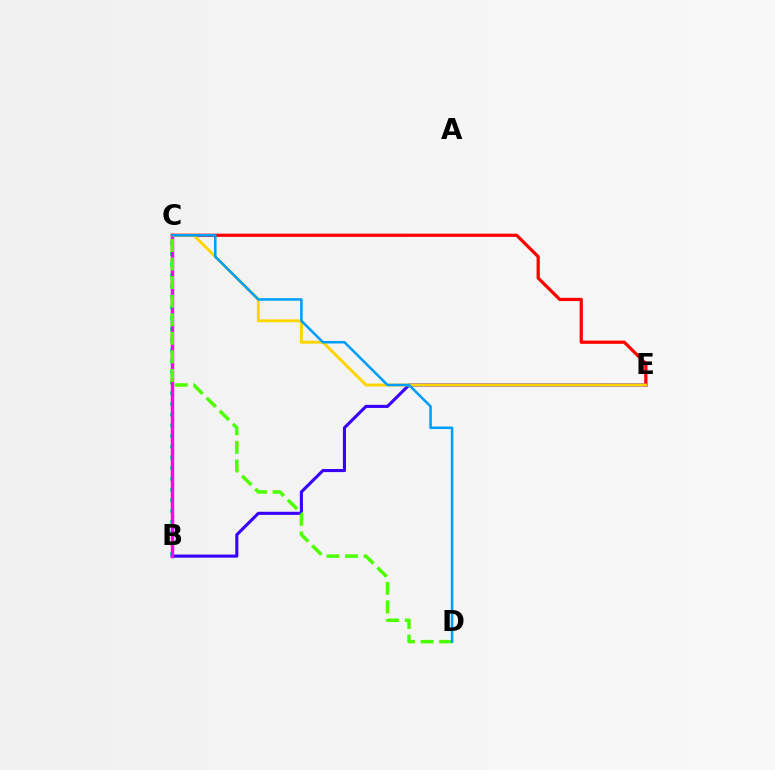{('B', 'C'): [{'color': '#00ff86', 'line_style': 'dotted', 'thickness': 2.91}, {'color': '#ff00ed', 'line_style': 'solid', 'thickness': 2.48}], ('B', 'E'): [{'color': '#3700ff', 'line_style': 'solid', 'thickness': 2.23}], ('C', 'E'): [{'color': '#ff0000', 'line_style': 'solid', 'thickness': 2.32}, {'color': '#ffd500', 'line_style': 'solid', 'thickness': 2.1}], ('C', 'D'): [{'color': '#4fff00', 'line_style': 'dashed', 'thickness': 2.52}, {'color': '#009eff', 'line_style': 'solid', 'thickness': 1.84}]}